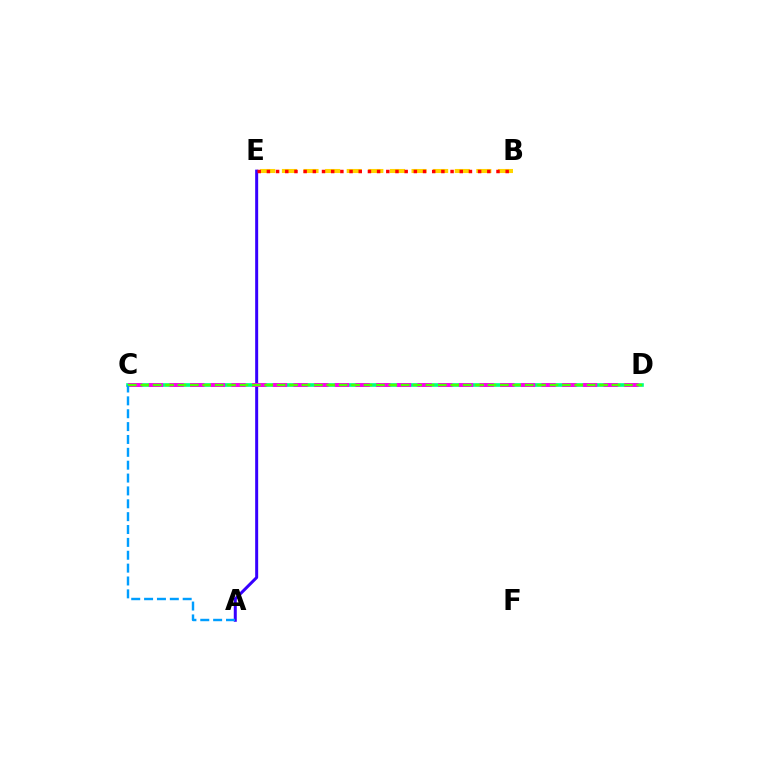{('C', 'D'): [{'color': '#00ff86', 'line_style': 'solid', 'thickness': 2.61}, {'color': '#ff00ed', 'line_style': 'dashed', 'thickness': 2.81}, {'color': '#4fff00', 'line_style': 'dashed', 'thickness': 1.68}], ('A', 'E'): [{'color': '#3700ff', 'line_style': 'solid', 'thickness': 2.16}], ('B', 'E'): [{'color': '#ffd500', 'line_style': 'dashed', 'thickness': 2.93}, {'color': '#ff0000', 'line_style': 'dotted', 'thickness': 2.5}], ('A', 'C'): [{'color': '#009eff', 'line_style': 'dashed', 'thickness': 1.75}]}